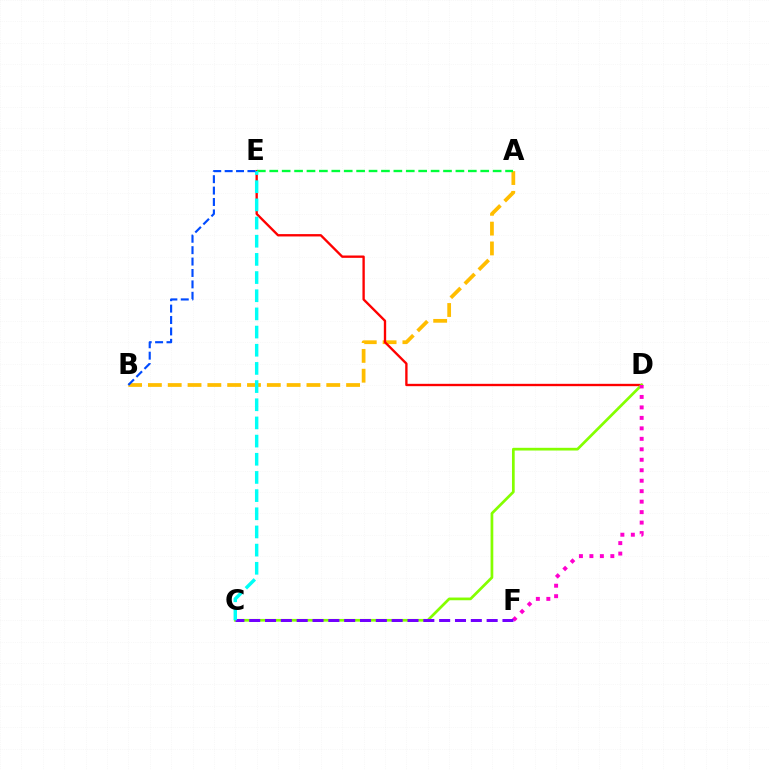{('A', 'B'): [{'color': '#ffbd00', 'line_style': 'dashed', 'thickness': 2.69}], ('D', 'E'): [{'color': '#ff0000', 'line_style': 'solid', 'thickness': 1.69}], ('C', 'D'): [{'color': '#84ff00', 'line_style': 'solid', 'thickness': 1.95}], ('A', 'E'): [{'color': '#00ff39', 'line_style': 'dashed', 'thickness': 1.69}], ('D', 'F'): [{'color': '#ff00cf', 'line_style': 'dotted', 'thickness': 2.85}], ('C', 'F'): [{'color': '#7200ff', 'line_style': 'dashed', 'thickness': 2.15}], ('C', 'E'): [{'color': '#00fff6', 'line_style': 'dashed', 'thickness': 2.47}], ('B', 'E'): [{'color': '#004bff', 'line_style': 'dashed', 'thickness': 1.55}]}